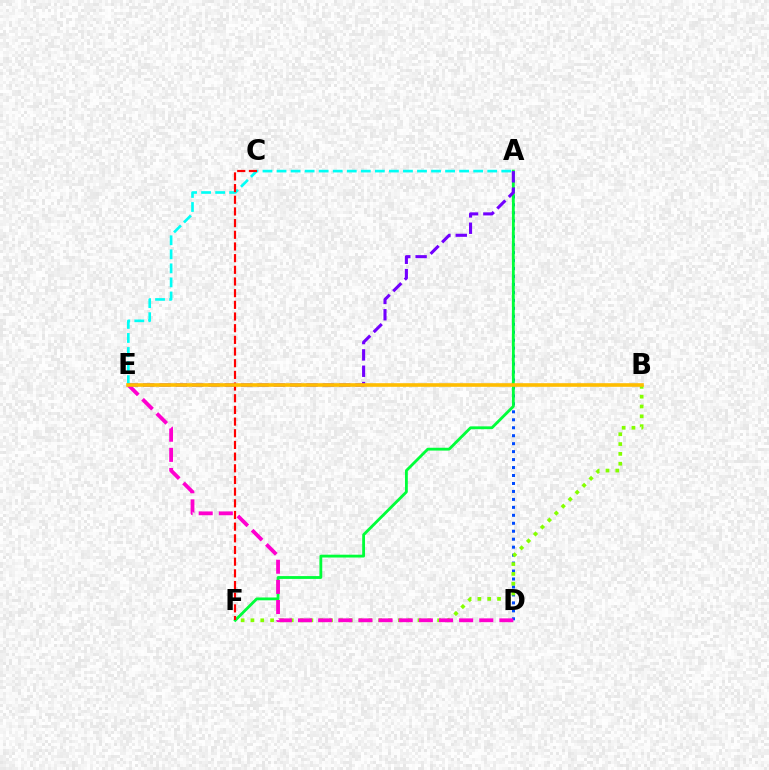{('A', 'D'): [{'color': '#004bff', 'line_style': 'dotted', 'thickness': 2.16}], ('B', 'F'): [{'color': '#84ff00', 'line_style': 'dotted', 'thickness': 2.67}], ('A', 'E'): [{'color': '#00fff6', 'line_style': 'dashed', 'thickness': 1.91}, {'color': '#7200ff', 'line_style': 'dashed', 'thickness': 2.22}], ('A', 'F'): [{'color': '#00ff39', 'line_style': 'solid', 'thickness': 2.04}], ('D', 'E'): [{'color': '#ff00cf', 'line_style': 'dashed', 'thickness': 2.74}], ('C', 'F'): [{'color': '#ff0000', 'line_style': 'dashed', 'thickness': 1.59}], ('B', 'E'): [{'color': '#ffbd00', 'line_style': 'solid', 'thickness': 2.6}]}